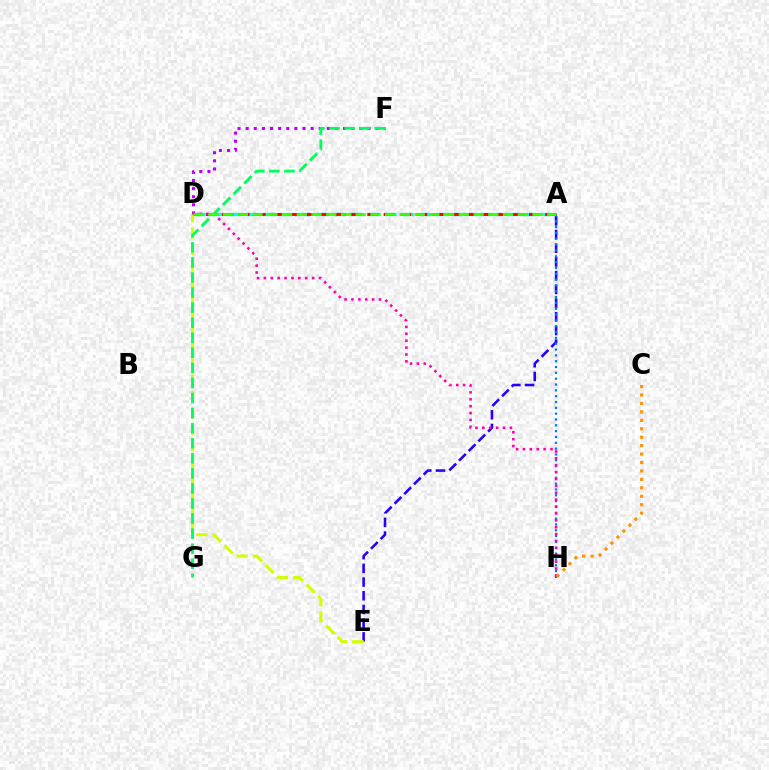{('A', 'E'): [{'color': '#2500ff', 'line_style': 'dashed', 'thickness': 1.86}], ('A', 'H'): [{'color': '#0074ff', 'line_style': 'dotted', 'thickness': 1.58}], ('A', 'D'): [{'color': '#00fff6', 'line_style': 'dashed', 'thickness': 2.36}, {'color': '#ff0000', 'line_style': 'dashed', 'thickness': 2.2}, {'color': '#3dff00', 'line_style': 'dashed', 'thickness': 2.0}], ('D', 'F'): [{'color': '#b900ff', 'line_style': 'dotted', 'thickness': 2.21}], ('D', 'E'): [{'color': '#d1ff00', 'line_style': 'dashed', 'thickness': 2.22}], ('D', 'H'): [{'color': '#ff00ac', 'line_style': 'dotted', 'thickness': 1.87}], ('F', 'G'): [{'color': '#00ff5c', 'line_style': 'dashed', 'thickness': 2.05}], ('C', 'H'): [{'color': '#ff9400', 'line_style': 'dotted', 'thickness': 2.29}]}